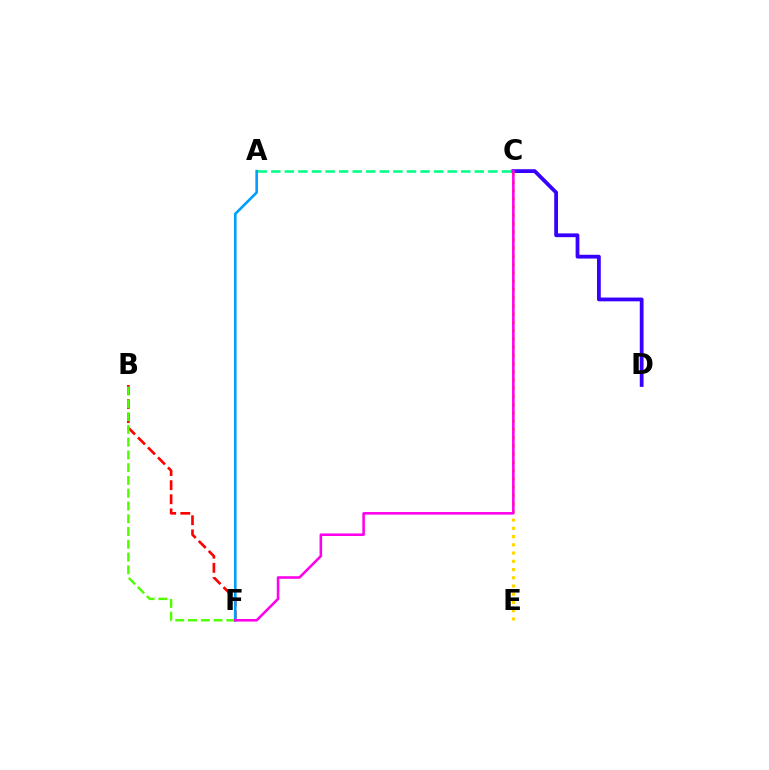{('A', 'C'): [{'color': '#00ff86', 'line_style': 'dashed', 'thickness': 1.84}], ('B', 'F'): [{'color': '#ff0000', 'line_style': 'dashed', 'thickness': 1.92}, {'color': '#4fff00', 'line_style': 'dashed', 'thickness': 1.73}], ('C', 'D'): [{'color': '#3700ff', 'line_style': 'solid', 'thickness': 2.72}], ('C', 'E'): [{'color': '#ffd500', 'line_style': 'dotted', 'thickness': 2.24}], ('A', 'F'): [{'color': '#009eff', 'line_style': 'solid', 'thickness': 1.88}], ('C', 'F'): [{'color': '#ff00ed', 'line_style': 'solid', 'thickness': 1.85}]}